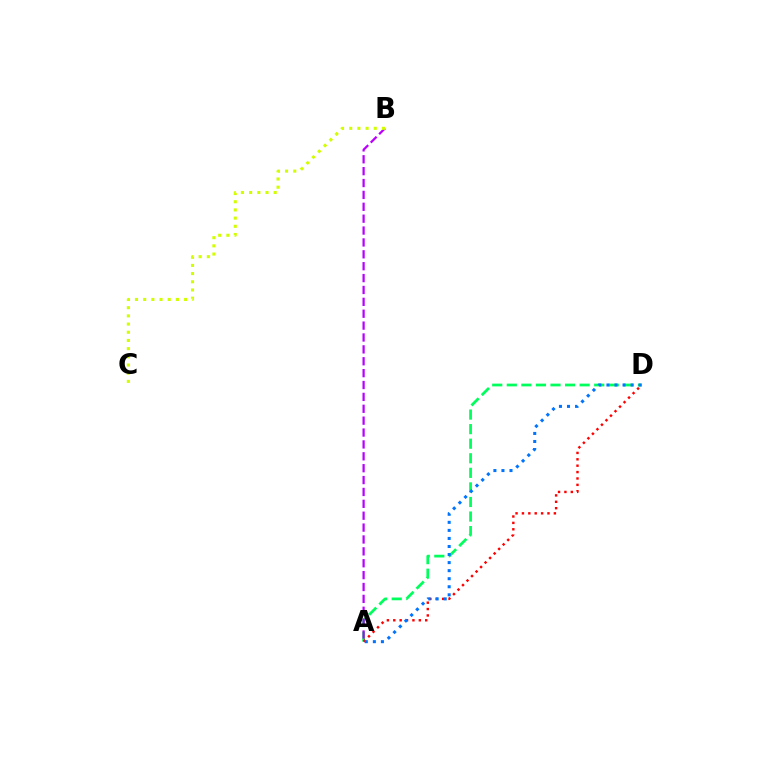{('A', 'D'): [{'color': '#00ff5c', 'line_style': 'dashed', 'thickness': 1.98}, {'color': '#ff0000', 'line_style': 'dotted', 'thickness': 1.74}, {'color': '#0074ff', 'line_style': 'dotted', 'thickness': 2.19}], ('A', 'B'): [{'color': '#b900ff', 'line_style': 'dashed', 'thickness': 1.61}], ('B', 'C'): [{'color': '#d1ff00', 'line_style': 'dotted', 'thickness': 2.22}]}